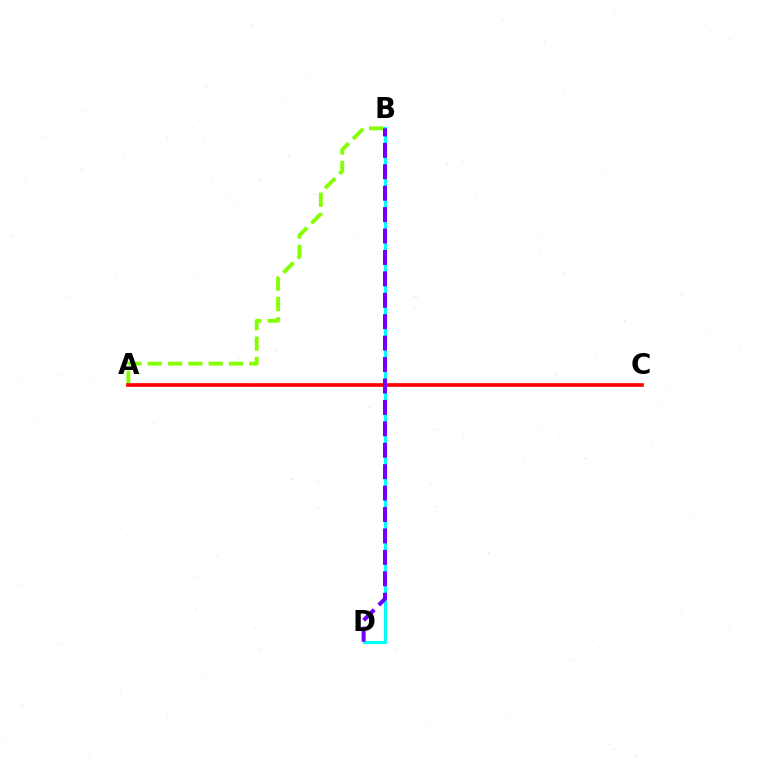{('B', 'D'): [{'color': '#00fff6', 'line_style': 'solid', 'thickness': 2.26}, {'color': '#7200ff', 'line_style': 'dashed', 'thickness': 2.91}], ('A', 'B'): [{'color': '#84ff00', 'line_style': 'dashed', 'thickness': 2.76}], ('A', 'C'): [{'color': '#ff0000', 'line_style': 'solid', 'thickness': 2.61}]}